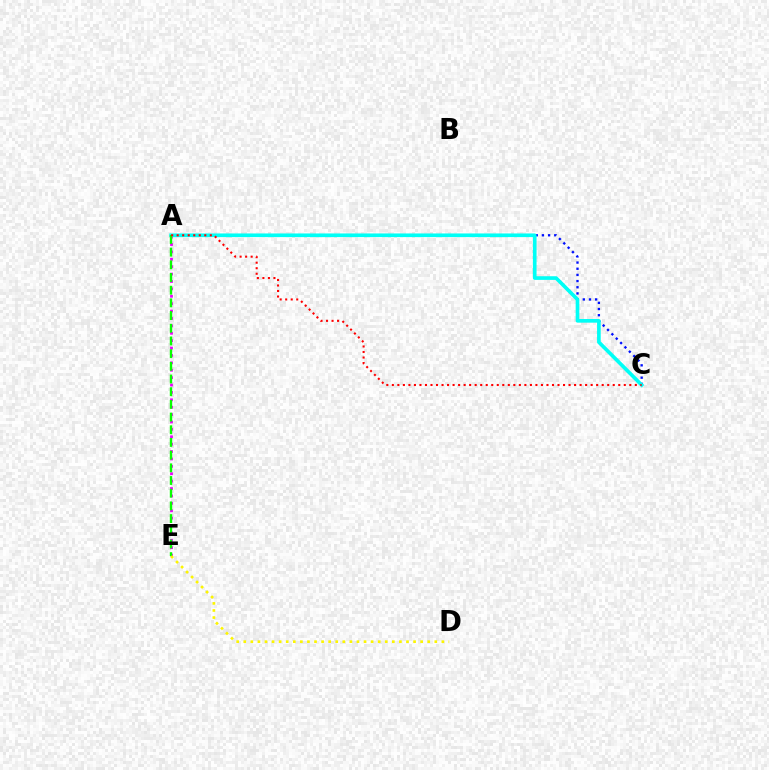{('A', 'E'): [{'color': '#ee00ff', 'line_style': 'dotted', 'thickness': 2.01}, {'color': '#08ff00', 'line_style': 'dashed', 'thickness': 1.72}], ('A', 'C'): [{'color': '#0010ff', 'line_style': 'dotted', 'thickness': 1.68}, {'color': '#00fff6', 'line_style': 'solid', 'thickness': 2.63}, {'color': '#ff0000', 'line_style': 'dotted', 'thickness': 1.5}], ('D', 'E'): [{'color': '#fcf500', 'line_style': 'dotted', 'thickness': 1.92}]}